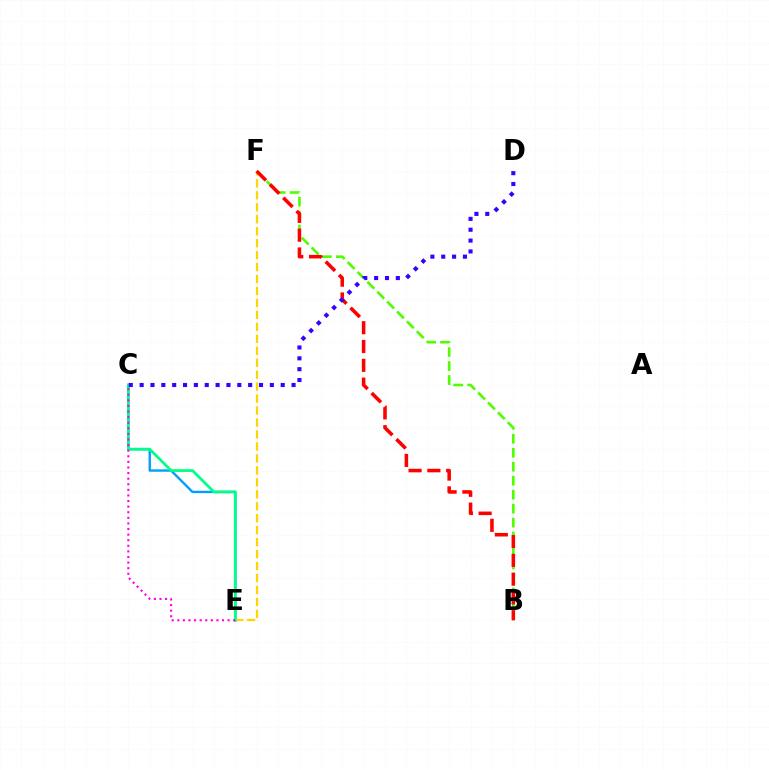{('C', 'E'): [{'color': '#009eff', 'line_style': 'solid', 'thickness': 1.7}, {'color': '#00ff86', 'line_style': 'solid', 'thickness': 1.98}, {'color': '#ff00ed', 'line_style': 'dotted', 'thickness': 1.52}], ('B', 'F'): [{'color': '#4fff00', 'line_style': 'dashed', 'thickness': 1.9}, {'color': '#ff0000', 'line_style': 'dashed', 'thickness': 2.55}], ('E', 'F'): [{'color': '#ffd500', 'line_style': 'dashed', 'thickness': 1.62}], ('C', 'D'): [{'color': '#3700ff', 'line_style': 'dotted', 'thickness': 2.95}]}